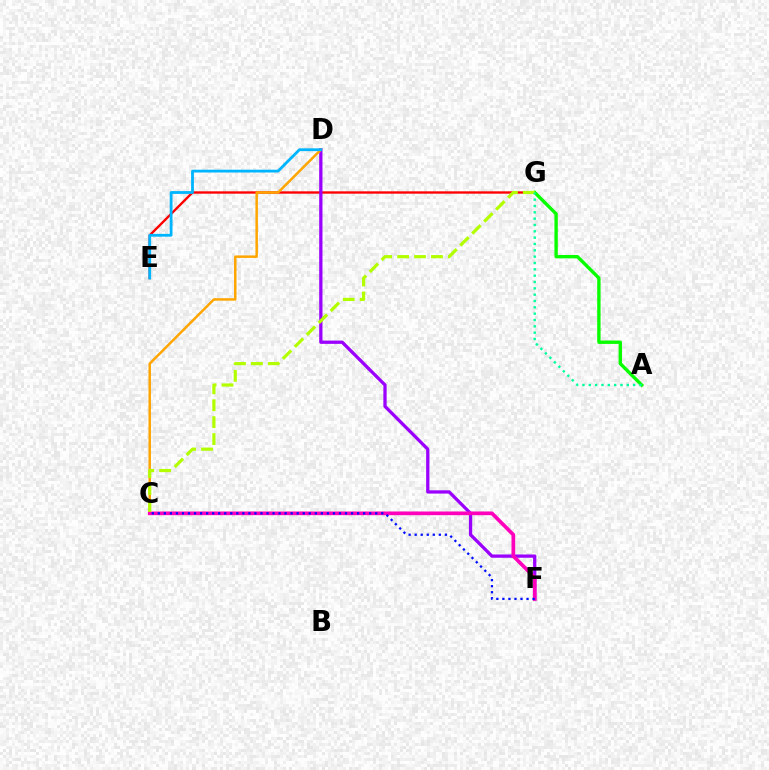{('E', 'G'): [{'color': '#ff0000', 'line_style': 'solid', 'thickness': 1.7}], ('D', 'F'): [{'color': '#9b00ff', 'line_style': 'solid', 'thickness': 2.36}], ('C', 'D'): [{'color': '#ffa500', 'line_style': 'solid', 'thickness': 1.79}], ('A', 'G'): [{'color': '#08ff00', 'line_style': 'solid', 'thickness': 2.43}, {'color': '#00ff9d', 'line_style': 'dotted', 'thickness': 1.72}], ('C', 'F'): [{'color': '#ff00bd', 'line_style': 'solid', 'thickness': 2.66}, {'color': '#0010ff', 'line_style': 'dotted', 'thickness': 1.64}], ('C', 'G'): [{'color': '#b3ff00', 'line_style': 'dashed', 'thickness': 2.3}], ('D', 'E'): [{'color': '#00b5ff', 'line_style': 'solid', 'thickness': 2.02}]}